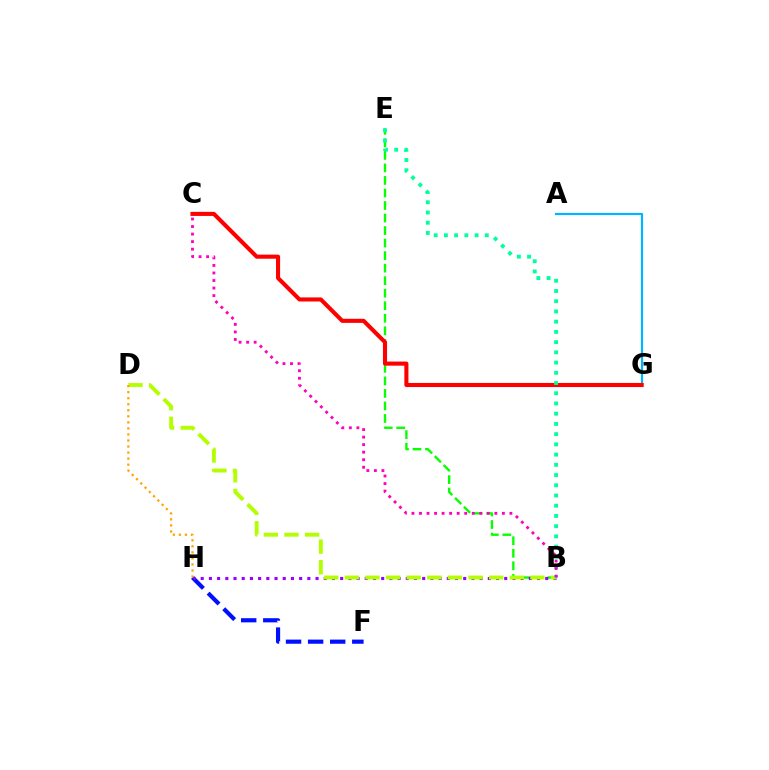{('B', 'E'): [{'color': '#08ff00', 'line_style': 'dashed', 'thickness': 1.7}, {'color': '#00ff9d', 'line_style': 'dotted', 'thickness': 2.78}], ('F', 'H'): [{'color': '#0010ff', 'line_style': 'dashed', 'thickness': 3.0}], ('B', 'H'): [{'color': '#9b00ff', 'line_style': 'dotted', 'thickness': 2.23}], ('A', 'G'): [{'color': '#00b5ff', 'line_style': 'solid', 'thickness': 1.58}], ('B', 'D'): [{'color': '#b3ff00', 'line_style': 'dashed', 'thickness': 2.8}], ('C', 'G'): [{'color': '#ff0000', 'line_style': 'solid', 'thickness': 2.94}], ('D', 'H'): [{'color': '#ffa500', 'line_style': 'dotted', 'thickness': 1.64}], ('B', 'C'): [{'color': '#ff00bd', 'line_style': 'dotted', 'thickness': 2.05}]}